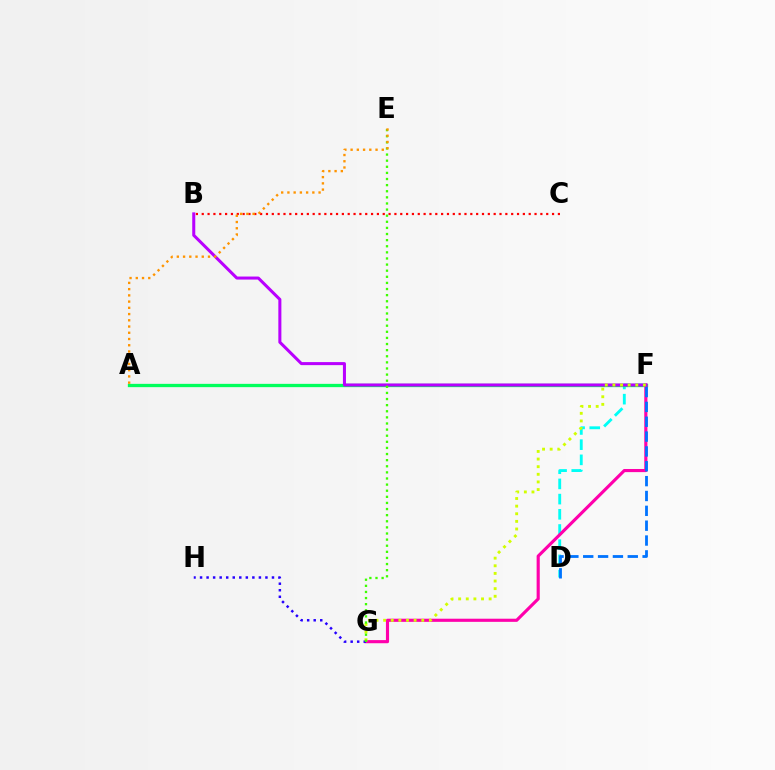{('D', 'F'): [{'color': '#00fff6', 'line_style': 'dashed', 'thickness': 2.06}, {'color': '#0074ff', 'line_style': 'dashed', 'thickness': 2.02}], ('B', 'C'): [{'color': '#ff0000', 'line_style': 'dotted', 'thickness': 1.59}], ('A', 'F'): [{'color': '#00ff5c', 'line_style': 'solid', 'thickness': 2.37}], ('F', 'G'): [{'color': '#ff00ac', 'line_style': 'solid', 'thickness': 2.26}, {'color': '#d1ff00', 'line_style': 'dotted', 'thickness': 2.07}], ('B', 'F'): [{'color': '#b900ff', 'line_style': 'solid', 'thickness': 2.18}], ('G', 'H'): [{'color': '#2500ff', 'line_style': 'dotted', 'thickness': 1.78}], ('E', 'G'): [{'color': '#3dff00', 'line_style': 'dotted', 'thickness': 1.66}], ('A', 'E'): [{'color': '#ff9400', 'line_style': 'dotted', 'thickness': 1.69}]}